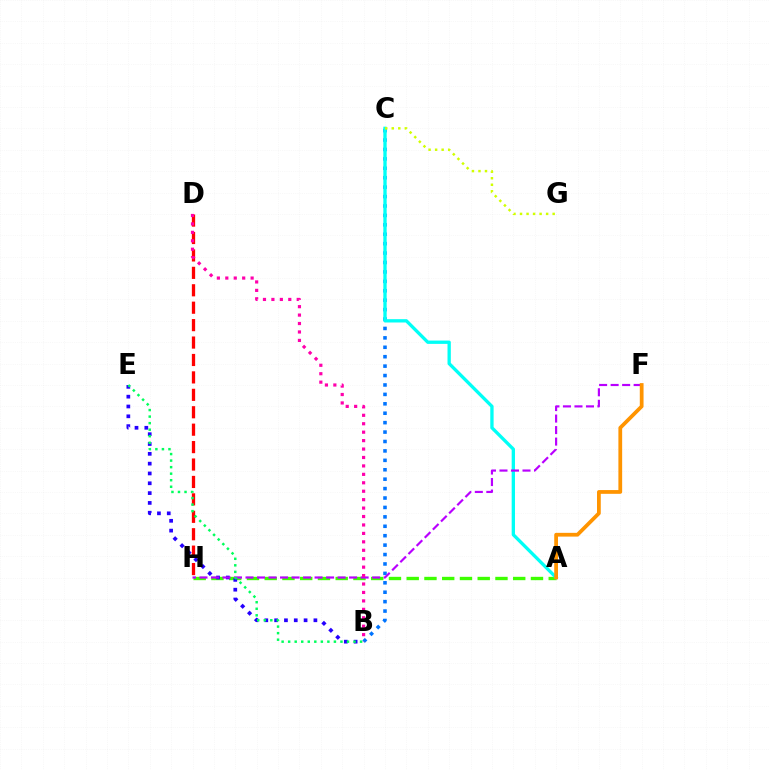{('A', 'H'): [{'color': '#3dff00', 'line_style': 'dashed', 'thickness': 2.41}], ('B', 'C'): [{'color': '#0074ff', 'line_style': 'dotted', 'thickness': 2.56}], ('A', 'C'): [{'color': '#00fff6', 'line_style': 'solid', 'thickness': 2.39}], ('B', 'E'): [{'color': '#2500ff', 'line_style': 'dotted', 'thickness': 2.67}, {'color': '#00ff5c', 'line_style': 'dotted', 'thickness': 1.78}], ('F', 'H'): [{'color': '#b900ff', 'line_style': 'dashed', 'thickness': 1.56}], ('D', 'H'): [{'color': '#ff0000', 'line_style': 'dashed', 'thickness': 2.37}], ('C', 'G'): [{'color': '#d1ff00', 'line_style': 'dotted', 'thickness': 1.77}], ('A', 'F'): [{'color': '#ff9400', 'line_style': 'solid', 'thickness': 2.71}], ('B', 'D'): [{'color': '#ff00ac', 'line_style': 'dotted', 'thickness': 2.29}]}